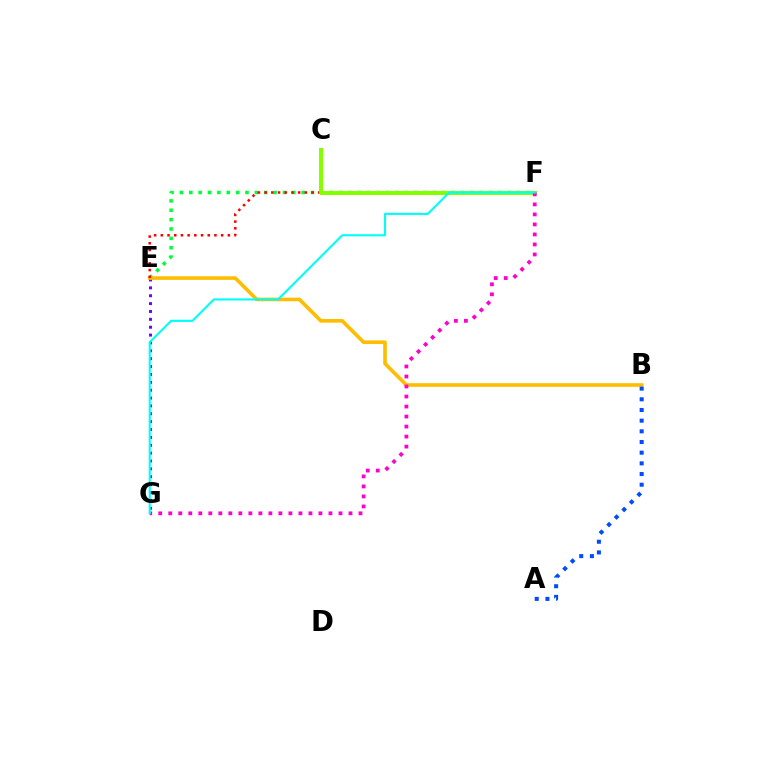{('E', 'F'): [{'color': '#00ff39', 'line_style': 'dotted', 'thickness': 2.54}, {'color': '#ff0000', 'line_style': 'dotted', 'thickness': 1.82}], ('E', 'G'): [{'color': '#7200ff', 'line_style': 'dotted', 'thickness': 2.14}], ('B', 'E'): [{'color': '#ffbd00', 'line_style': 'solid', 'thickness': 2.61}], ('C', 'F'): [{'color': '#84ff00', 'line_style': 'solid', 'thickness': 2.89}], ('A', 'B'): [{'color': '#004bff', 'line_style': 'dotted', 'thickness': 2.9}], ('F', 'G'): [{'color': '#ff00cf', 'line_style': 'dotted', 'thickness': 2.72}, {'color': '#00fff6', 'line_style': 'solid', 'thickness': 1.53}]}